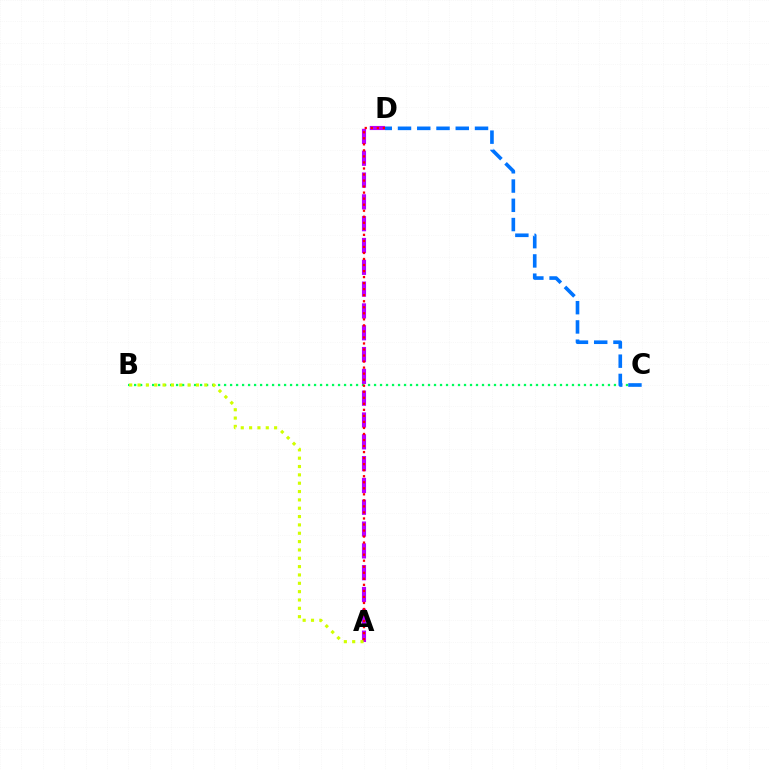{('B', 'C'): [{'color': '#00ff5c', 'line_style': 'dotted', 'thickness': 1.63}], ('A', 'D'): [{'color': '#b900ff', 'line_style': 'dashed', 'thickness': 2.96}, {'color': '#ff0000', 'line_style': 'dotted', 'thickness': 1.64}], ('C', 'D'): [{'color': '#0074ff', 'line_style': 'dashed', 'thickness': 2.62}], ('A', 'B'): [{'color': '#d1ff00', 'line_style': 'dotted', 'thickness': 2.27}]}